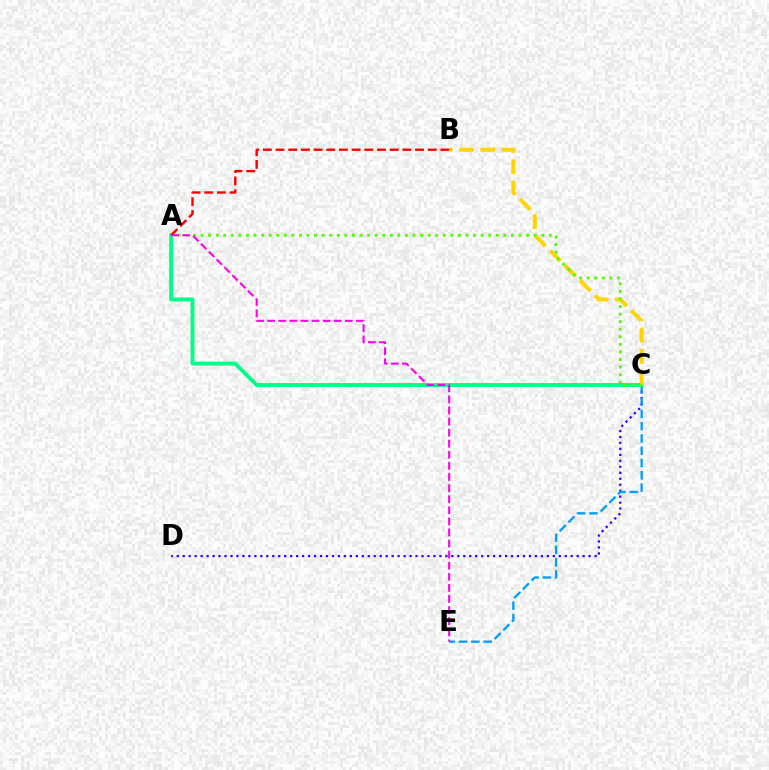{('C', 'D'): [{'color': '#3700ff', 'line_style': 'dotted', 'thickness': 1.62}], ('C', 'E'): [{'color': '#009eff', 'line_style': 'dashed', 'thickness': 1.67}], ('A', 'C'): [{'color': '#00ff86', 'line_style': 'solid', 'thickness': 2.8}, {'color': '#4fff00', 'line_style': 'dotted', 'thickness': 2.06}], ('B', 'C'): [{'color': '#ffd500', 'line_style': 'dashed', 'thickness': 2.89}], ('A', 'B'): [{'color': '#ff0000', 'line_style': 'dashed', 'thickness': 1.72}], ('A', 'E'): [{'color': '#ff00ed', 'line_style': 'dashed', 'thickness': 1.51}]}